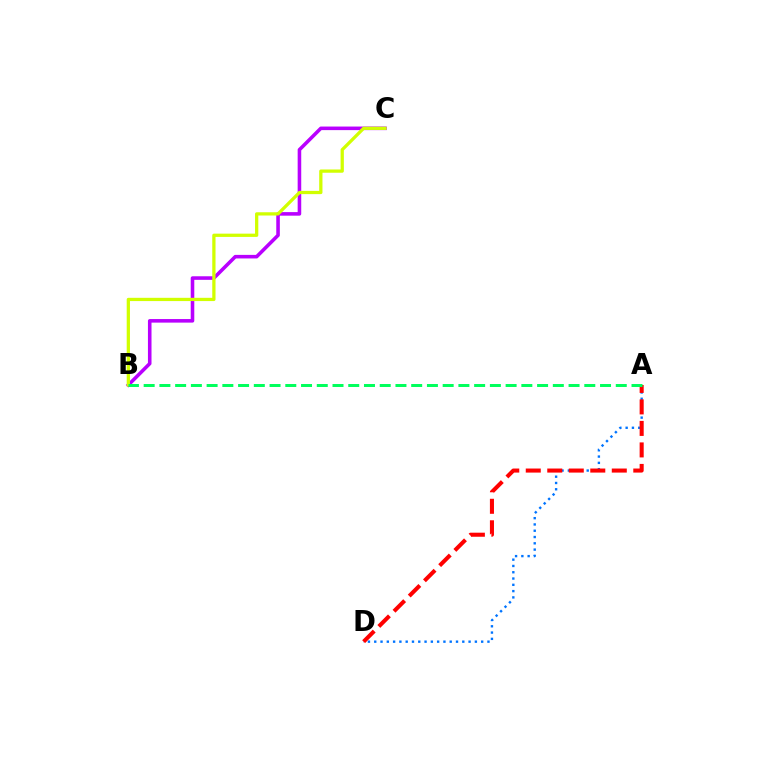{('A', 'D'): [{'color': '#0074ff', 'line_style': 'dotted', 'thickness': 1.71}, {'color': '#ff0000', 'line_style': 'dashed', 'thickness': 2.92}], ('B', 'C'): [{'color': '#b900ff', 'line_style': 'solid', 'thickness': 2.57}, {'color': '#d1ff00', 'line_style': 'solid', 'thickness': 2.35}], ('A', 'B'): [{'color': '#00ff5c', 'line_style': 'dashed', 'thickness': 2.14}]}